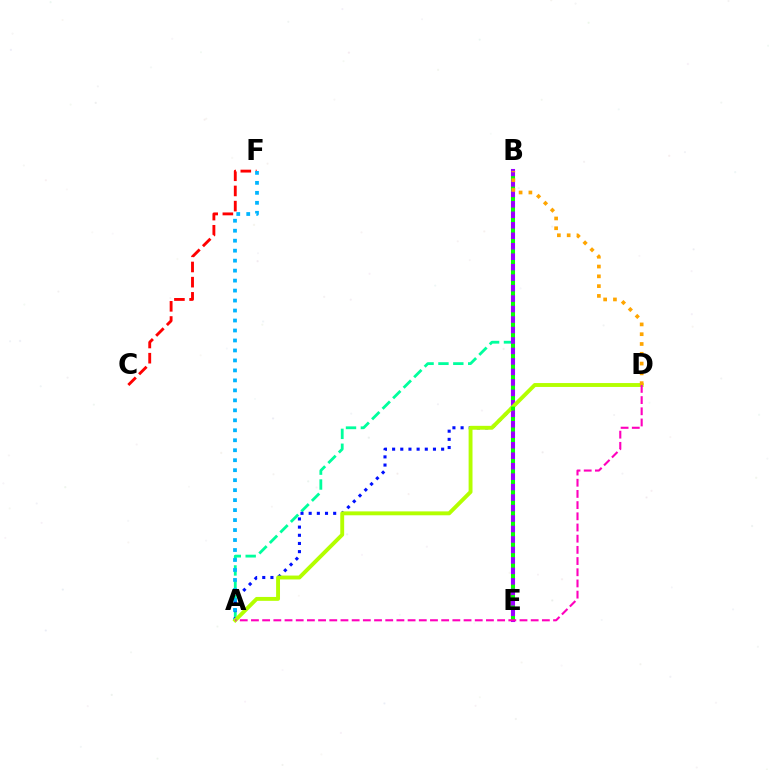{('A', 'B'): [{'color': '#00ff9d', 'line_style': 'dashed', 'thickness': 2.02}, {'color': '#0010ff', 'line_style': 'dotted', 'thickness': 2.22}], ('C', 'F'): [{'color': '#ff0000', 'line_style': 'dashed', 'thickness': 2.06}], ('A', 'F'): [{'color': '#00b5ff', 'line_style': 'dotted', 'thickness': 2.71}], ('B', 'E'): [{'color': '#9b00ff', 'line_style': 'solid', 'thickness': 2.93}, {'color': '#08ff00', 'line_style': 'dotted', 'thickness': 2.85}], ('A', 'D'): [{'color': '#b3ff00', 'line_style': 'solid', 'thickness': 2.8}, {'color': '#ff00bd', 'line_style': 'dashed', 'thickness': 1.52}], ('B', 'D'): [{'color': '#ffa500', 'line_style': 'dotted', 'thickness': 2.66}]}